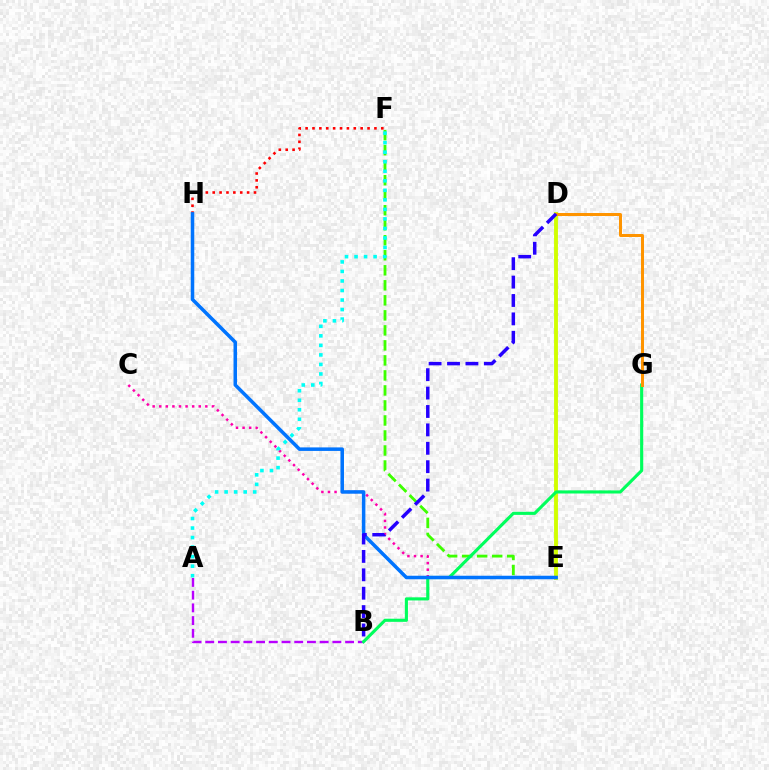{('E', 'F'): [{'color': '#3dff00', 'line_style': 'dashed', 'thickness': 2.04}], ('D', 'E'): [{'color': '#d1ff00', 'line_style': 'solid', 'thickness': 2.79}], ('C', 'E'): [{'color': '#ff00ac', 'line_style': 'dotted', 'thickness': 1.79}], ('A', 'B'): [{'color': '#b900ff', 'line_style': 'dashed', 'thickness': 1.73}], ('F', 'H'): [{'color': '#ff0000', 'line_style': 'dotted', 'thickness': 1.87}], ('B', 'G'): [{'color': '#00ff5c', 'line_style': 'solid', 'thickness': 2.24}], ('D', 'G'): [{'color': '#ff9400', 'line_style': 'solid', 'thickness': 2.16}], ('E', 'H'): [{'color': '#0074ff', 'line_style': 'solid', 'thickness': 2.54}], ('A', 'F'): [{'color': '#00fff6', 'line_style': 'dotted', 'thickness': 2.59}], ('B', 'D'): [{'color': '#2500ff', 'line_style': 'dashed', 'thickness': 2.5}]}